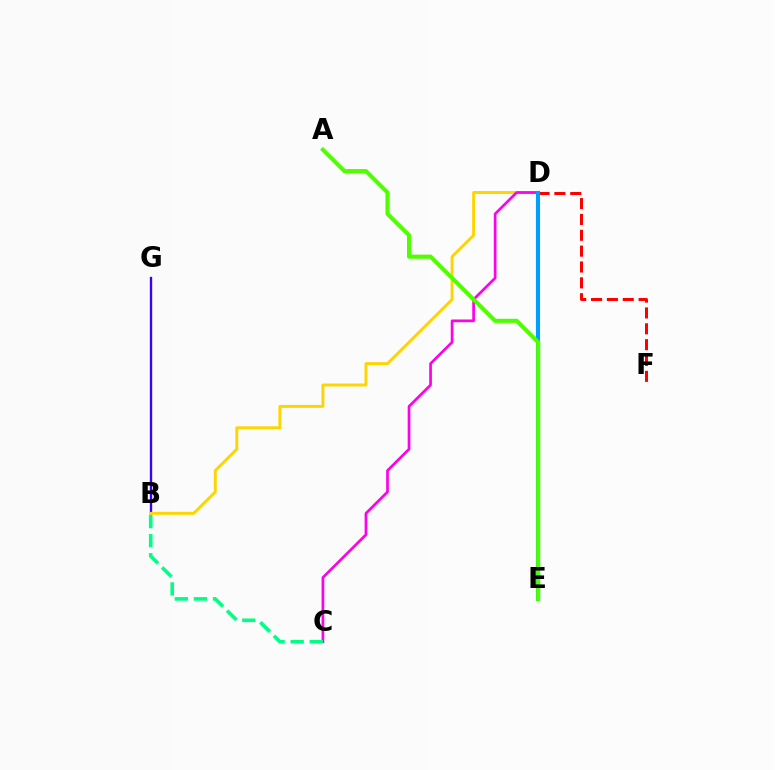{('B', 'G'): [{'color': '#3700ff', 'line_style': 'solid', 'thickness': 1.69}], ('B', 'D'): [{'color': '#ffd500', 'line_style': 'solid', 'thickness': 2.12}], ('C', 'D'): [{'color': '#ff00ed', 'line_style': 'solid', 'thickness': 1.94}], ('D', 'F'): [{'color': '#ff0000', 'line_style': 'dashed', 'thickness': 2.15}], ('D', 'E'): [{'color': '#009eff', 'line_style': 'solid', 'thickness': 2.96}], ('B', 'C'): [{'color': '#00ff86', 'line_style': 'dashed', 'thickness': 2.59}], ('A', 'E'): [{'color': '#4fff00', 'line_style': 'solid', 'thickness': 2.94}]}